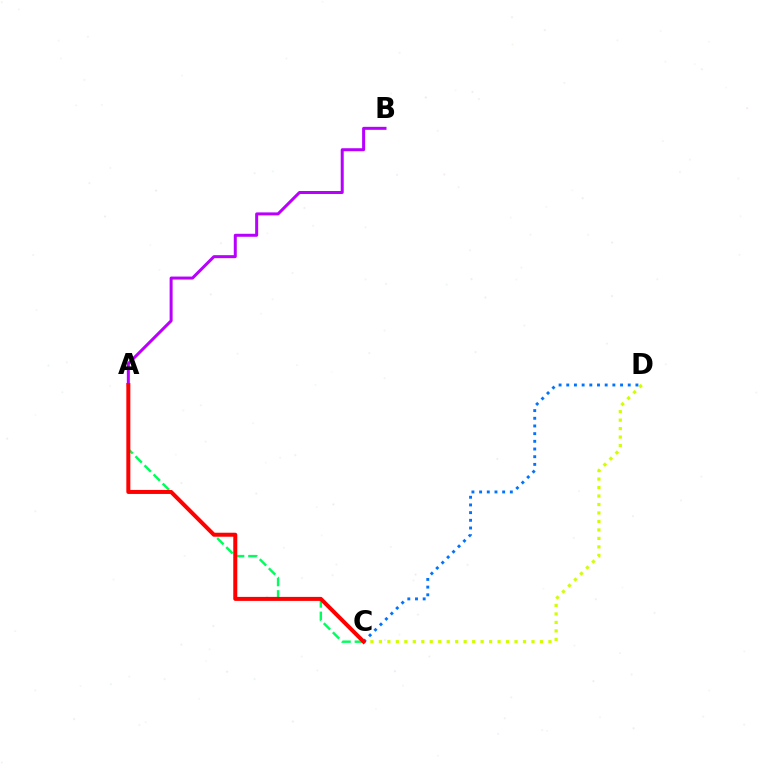{('A', 'B'): [{'color': '#b900ff', 'line_style': 'solid', 'thickness': 2.16}], ('A', 'C'): [{'color': '#00ff5c', 'line_style': 'dashed', 'thickness': 1.74}, {'color': '#ff0000', 'line_style': 'solid', 'thickness': 2.88}], ('C', 'D'): [{'color': '#d1ff00', 'line_style': 'dotted', 'thickness': 2.3}, {'color': '#0074ff', 'line_style': 'dotted', 'thickness': 2.09}]}